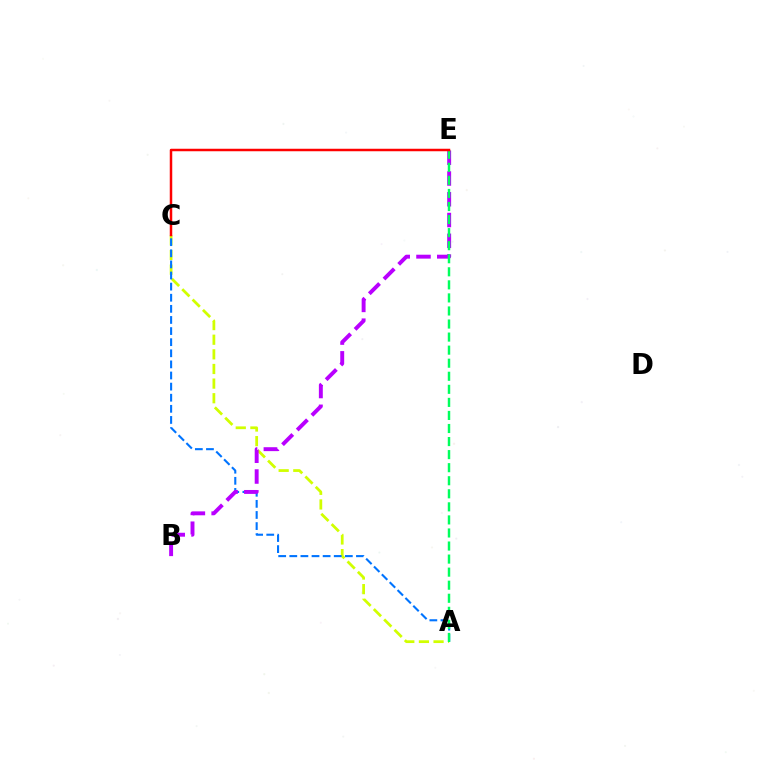{('A', 'C'): [{'color': '#d1ff00', 'line_style': 'dashed', 'thickness': 1.99}, {'color': '#0074ff', 'line_style': 'dashed', 'thickness': 1.51}], ('B', 'E'): [{'color': '#b900ff', 'line_style': 'dashed', 'thickness': 2.82}], ('A', 'E'): [{'color': '#00ff5c', 'line_style': 'dashed', 'thickness': 1.77}], ('C', 'E'): [{'color': '#ff0000', 'line_style': 'solid', 'thickness': 1.8}]}